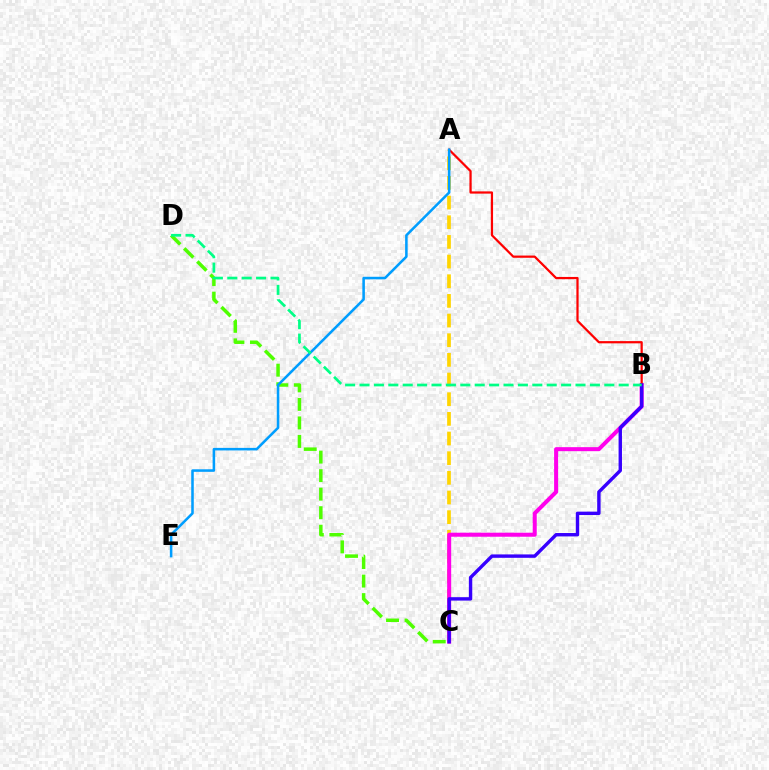{('A', 'C'): [{'color': '#ffd500', 'line_style': 'dashed', 'thickness': 2.67}], ('B', 'C'): [{'color': '#ff00ed', 'line_style': 'solid', 'thickness': 2.89}, {'color': '#3700ff', 'line_style': 'solid', 'thickness': 2.45}], ('A', 'B'): [{'color': '#ff0000', 'line_style': 'solid', 'thickness': 1.6}], ('C', 'D'): [{'color': '#4fff00', 'line_style': 'dashed', 'thickness': 2.52}], ('A', 'E'): [{'color': '#009eff', 'line_style': 'solid', 'thickness': 1.84}], ('B', 'D'): [{'color': '#00ff86', 'line_style': 'dashed', 'thickness': 1.96}]}